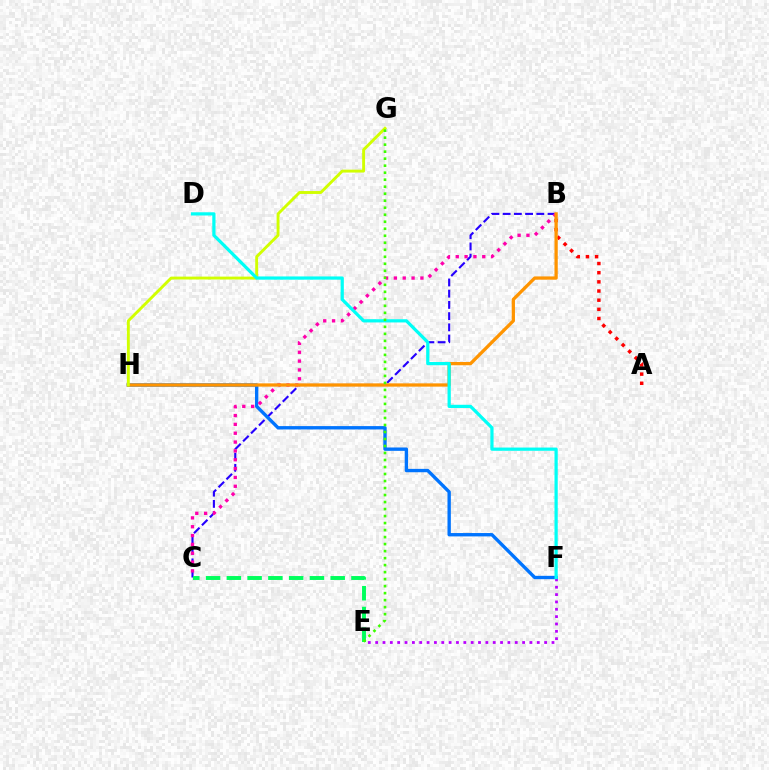{('B', 'C'): [{'color': '#2500ff', 'line_style': 'dashed', 'thickness': 1.52}, {'color': '#ff00ac', 'line_style': 'dotted', 'thickness': 2.4}], ('E', 'F'): [{'color': '#b900ff', 'line_style': 'dotted', 'thickness': 2.0}], ('F', 'H'): [{'color': '#0074ff', 'line_style': 'solid', 'thickness': 2.42}], ('A', 'B'): [{'color': '#ff0000', 'line_style': 'dotted', 'thickness': 2.49}], ('B', 'H'): [{'color': '#ff9400', 'line_style': 'solid', 'thickness': 2.36}], ('C', 'E'): [{'color': '#00ff5c', 'line_style': 'dashed', 'thickness': 2.82}], ('G', 'H'): [{'color': '#d1ff00', 'line_style': 'solid', 'thickness': 2.08}], ('D', 'F'): [{'color': '#00fff6', 'line_style': 'solid', 'thickness': 2.32}], ('E', 'G'): [{'color': '#3dff00', 'line_style': 'dotted', 'thickness': 1.9}]}